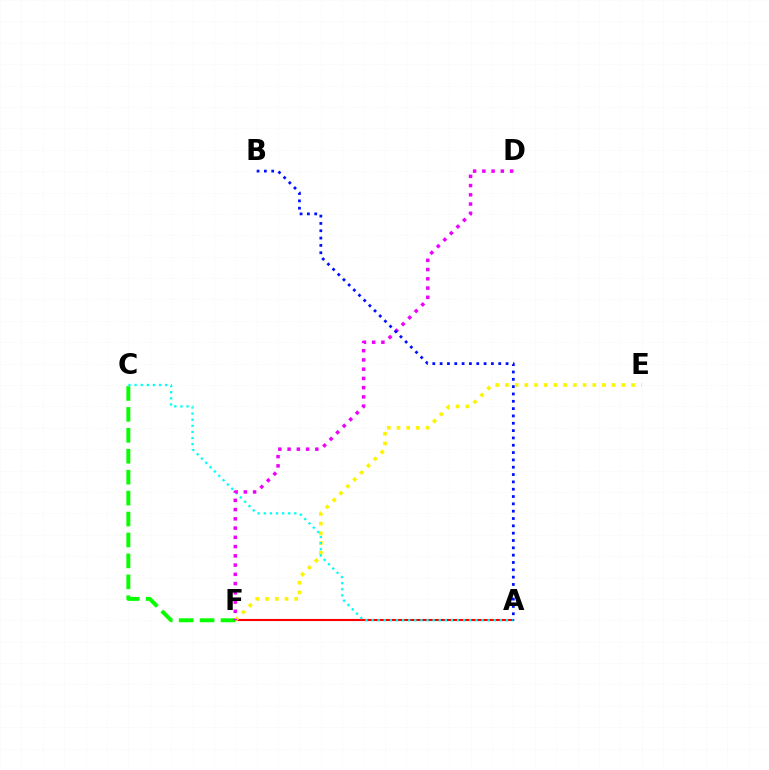{('A', 'F'): [{'color': '#ff0000', 'line_style': 'solid', 'thickness': 1.52}], ('C', 'F'): [{'color': '#08ff00', 'line_style': 'dashed', 'thickness': 2.84}], ('E', 'F'): [{'color': '#fcf500', 'line_style': 'dotted', 'thickness': 2.64}], ('A', 'C'): [{'color': '#00fff6', 'line_style': 'dotted', 'thickness': 1.66}], ('D', 'F'): [{'color': '#ee00ff', 'line_style': 'dotted', 'thickness': 2.51}], ('A', 'B'): [{'color': '#0010ff', 'line_style': 'dotted', 'thickness': 1.99}]}